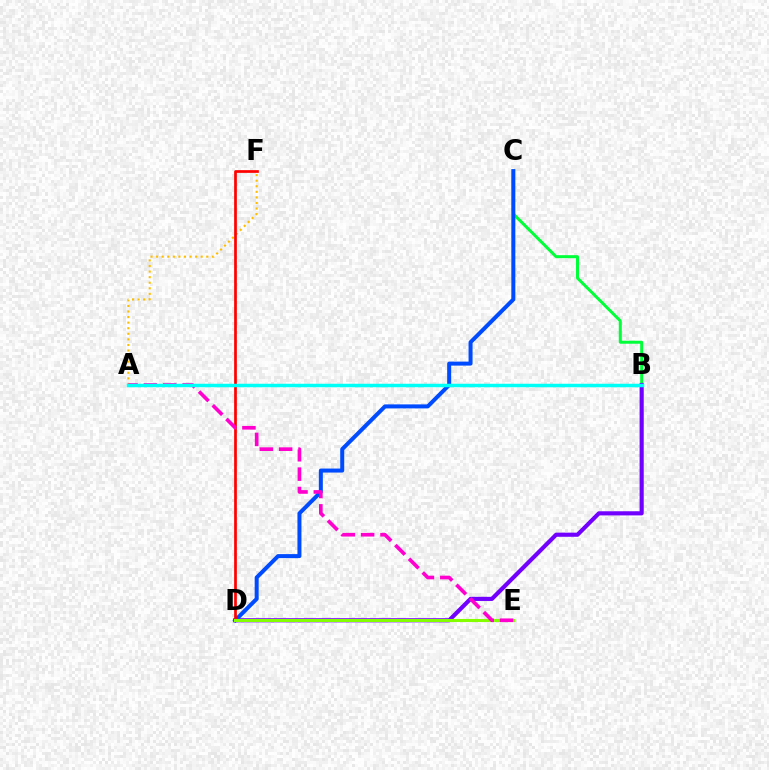{('B', 'C'): [{'color': '#00ff39', 'line_style': 'solid', 'thickness': 2.16}], ('A', 'F'): [{'color': '#ffbd00', 'line_style': 'dotted', 'thickness': 1.51}], ('B', 'D'): [{'color': '#7200ff', 'line_style': 'solid', 'thickness': 2.98}], ('C', 'D'): [{'color': '#004bff', 'line_style': 'solid', 'thickness': 2.88}], ('D', 'F'): [{'color': '#ff0000', 'line_style': 'solid', 'thickness': 1.95}], ('D', 'E'): [{'color': '#84ff00', 'line_style': 'solid', 'thickness': 2.2}], ('A', 'E'): [{'color': '#ff00cf', 'line_style': 'dashed', 'thickness': 2.63}], ('A', 'B'): [{'color': '#00fff6', 'line_style': 'solid', 'thickness': 2.51}]}